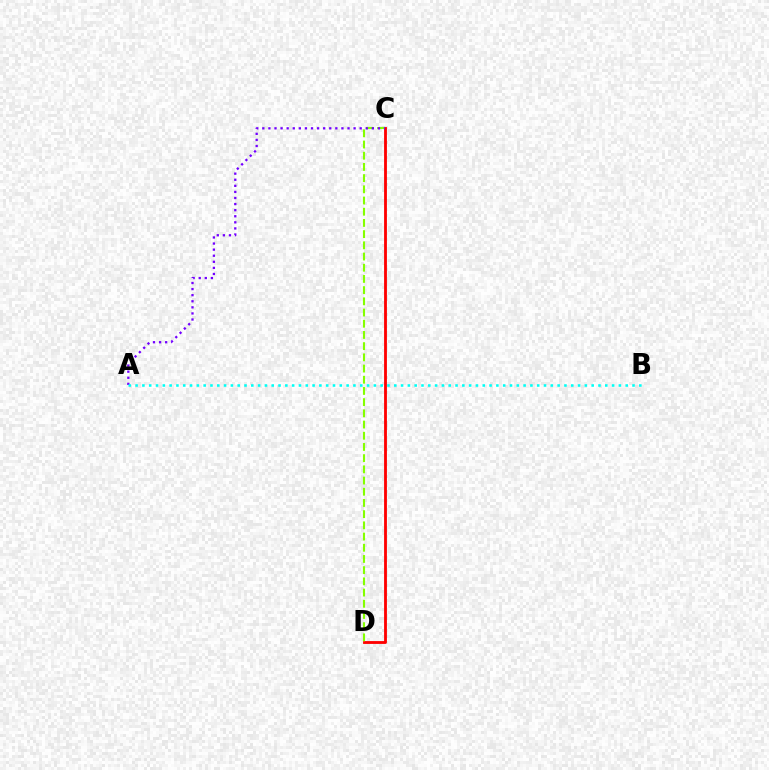{('C', 'D'): [{'color': '#ff0000', 'line_style': 'solid', 'thickness': 2.04}, {'color': '#84ff00', 'line_style': 'dashed', 'thickness': 1.52}], ('A', 'C'): [{'color': '#7200ff', 'line_style': 'dotted', 'thickness': 1.65}], ('A', 'B'): [{'color': '#00fff6', 'line_style': 'dotted', 'thickness': 1.85}]}